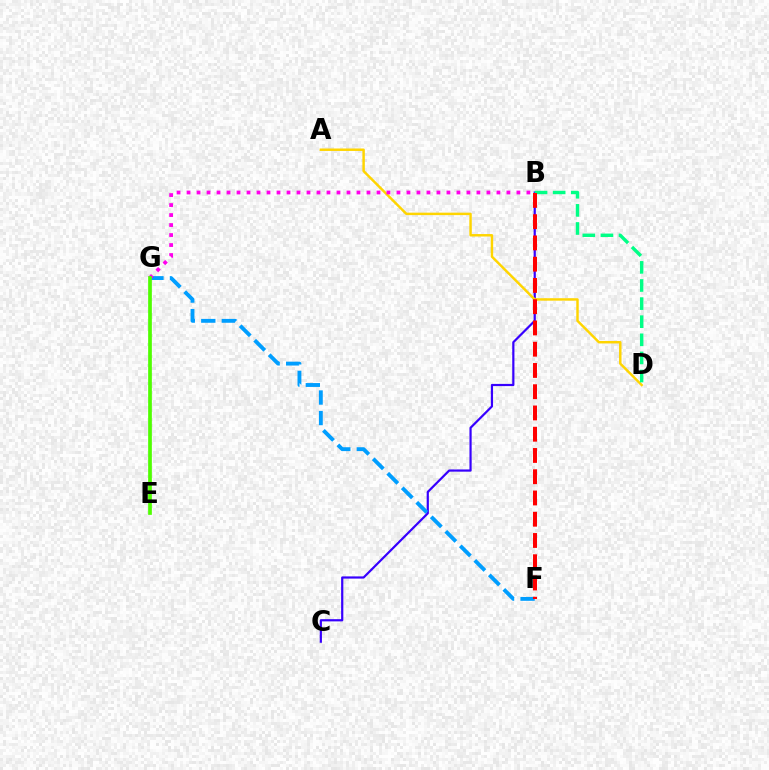{('B', 'C'): [{'color': '#3700ff', 'line_style': 'solid', 'thickness': 1.58}], ('F', 'G'): [{'color': '#009eff', 'line_style': 'dashed', 'thickness': 2.79}], ('A', 'D'): [{'color': '#ffd500', 'line_style': 'solid', 'thickness': 1.77}], ('B', 'G'): [{'color': '#ff00ed', 'line_style': 'dotted', 'thickness': 2.72}], ('E', 'G'): [{'color': '#4fff00', 'line_style': 'solid', 'thickness': 2.66}], ('B', 'D'): [{'color': '#00ff86', 'line_style': 'dashed', 'thickness': 2.46}], ('B', 'F'): [{'color': '#ff0000', 'line_style': 'dashed', 'thickness': 2.89}]}